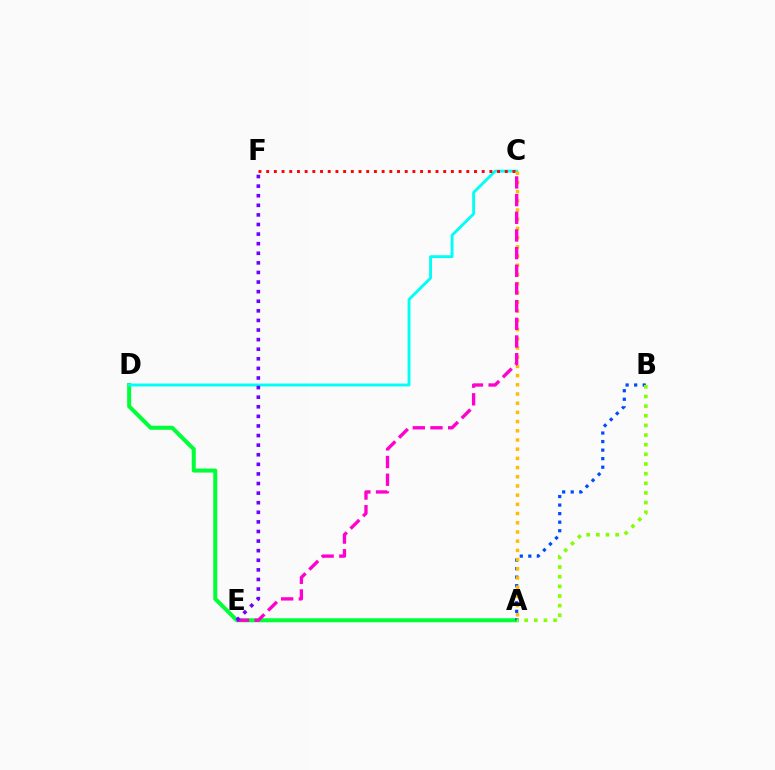{('A', 'D'): [{'color': '#00ff39', 'line_style': 'solid', 'thickness': 2.89}], ('A', 'B'): [{'color': '#004bff', 'line_style': 'dotted', 'thickness': 2.32}, {'color': '#84ff00', 'line_style': 'dotted', 'thickness': 2.62}], ('C', 'D'): [{'color': '#00fff6', 'line_style': 'solid', 'thickness': 2.08}], ('A', 'C'): [{'color': '#ffbd00', 'line_style': 'dotted', 'thickness': 2.5}], ('C', 'E'): [{'color': '#ff00cf', 'line_style': 'dashed', 'thickness': 2.4}], ('E', 'F'): [{'color': '#7200ff', 'line_style': 'dotted', 'thickness': 2.61}], ('C', 'F'): [{'color': '#ff0000', 'line_style': 'dotted', 'thickness': 2.09}]}